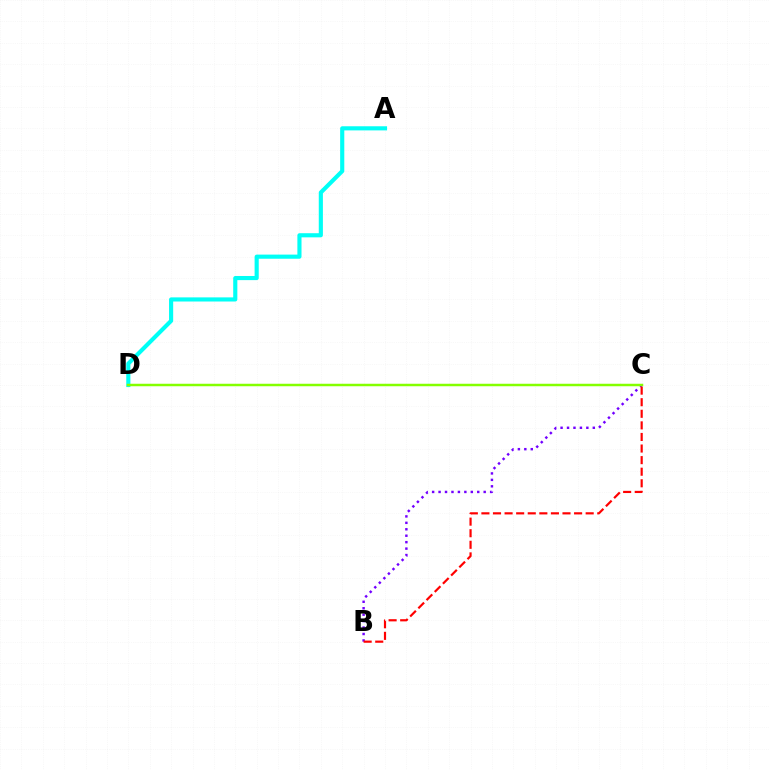{('A', 'D'): [{'color': '#00fff6', 'line_style': 'solid', 'thickness': 2.98}], ('B', 'C'): [{'color': '#7200ff', 'line_style': 'dotted', 'thickness': 1.75}, {'color': '#ff0000', 'line_style': 'dashed', 'thickness': 1.57}], ('C', 'D'): [{'color': '#84ff00', 'line_style': 'solid', 'thickness': 1.79}]}